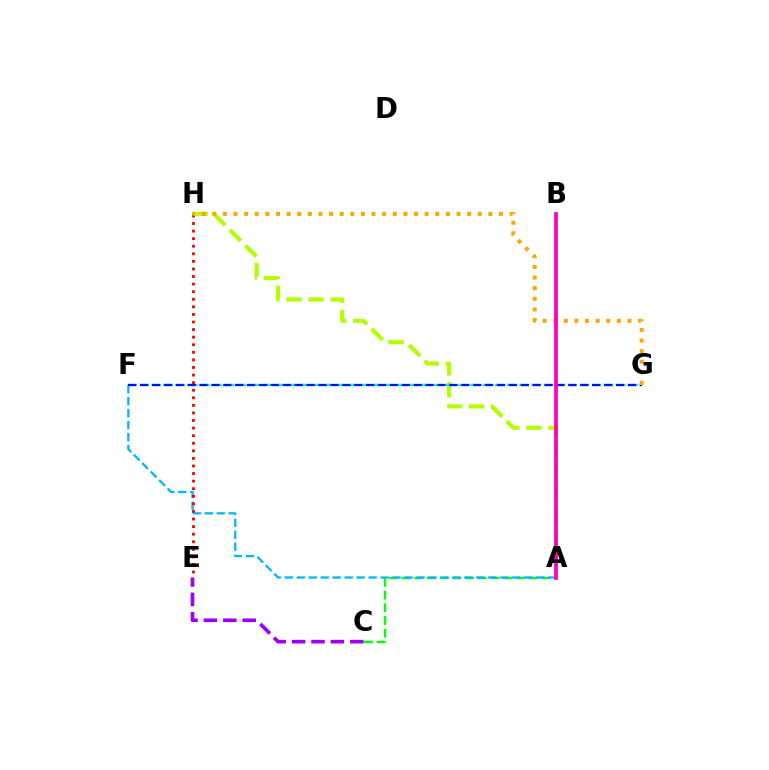{('A', 'H'): [{'color': '#b3ff00', 'line_style': 'dashed', 'thickness': 2.99}], ('A', 'C'): [{'color': '#08ff00', 'line_style': 'dashed', 'thickness': 1.72}], ('C', 'E'): [{'color': '#9b00ff', 'line_style': 'dashed', 'thickness': 2.64}], ('F', 'G'): [{'color': '#00ff9d', 'line_style': 'dashed', 'thickness': 1.66}, {'color': '#0010ff', 'line_style': 'dashed', 'thickness': 1.62}], ('A', 'F'): [{'color': '#00b5ff', 'line_style': 'dashed', 'thickness': 1.63}], ('E', 'H'): [{'color': '#ff0000', 'line_style': 'dotted', 'thickness': 2.06}], ('G', 'H'): [{'color': '#ffa500', 'line_style': 'dotted', 'thickness': 2.88}], ('A', 'B'): [{'color': '#ff00bd', 'line_style': 'solid', 'thickness': 2.7}]}